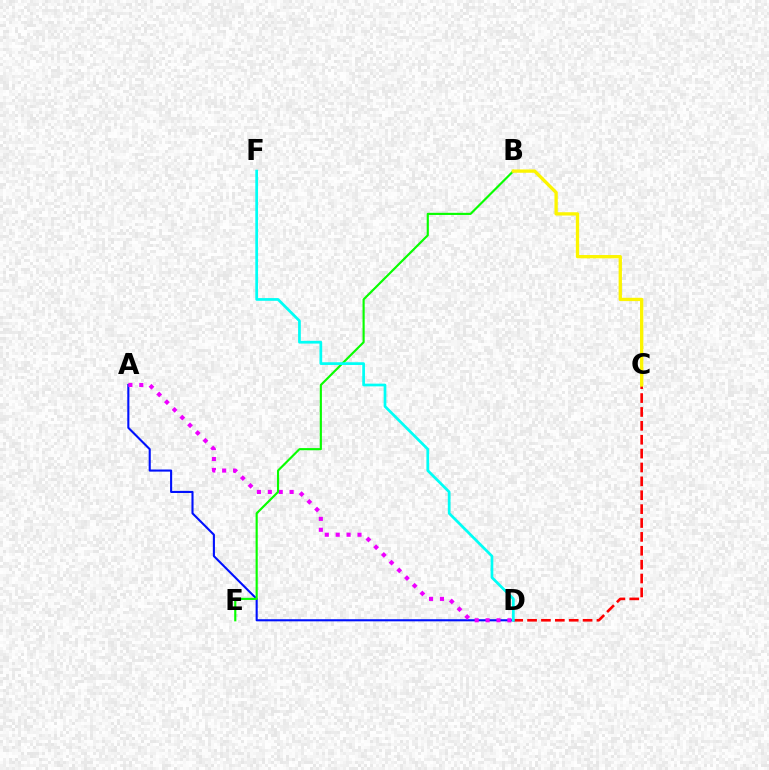{('C', 'D'): [{'color': '#ff0000', 'line_style': 'dashed', 'thickness': 1.89}], ('A', 'D'): [{'color': '#0010ff', 'line_style': 'solid', 'thickness': 1.51}, {'color': '#ee00ff', 'line_style': 'dotted', 'thickness': 2.96}], ('B', 'E'): [{'color': '#08ff00', 'line_style': 'solid', 'thickness': 1.55}], ('D', 'F'): [{'color': '#00fff6', 'line_style': 'solid', 'thickness': 1.96}], ('B', 'C'): [{'color': '#fcf500', 'line_style': 'solid', 'thickness': 2.38}]}